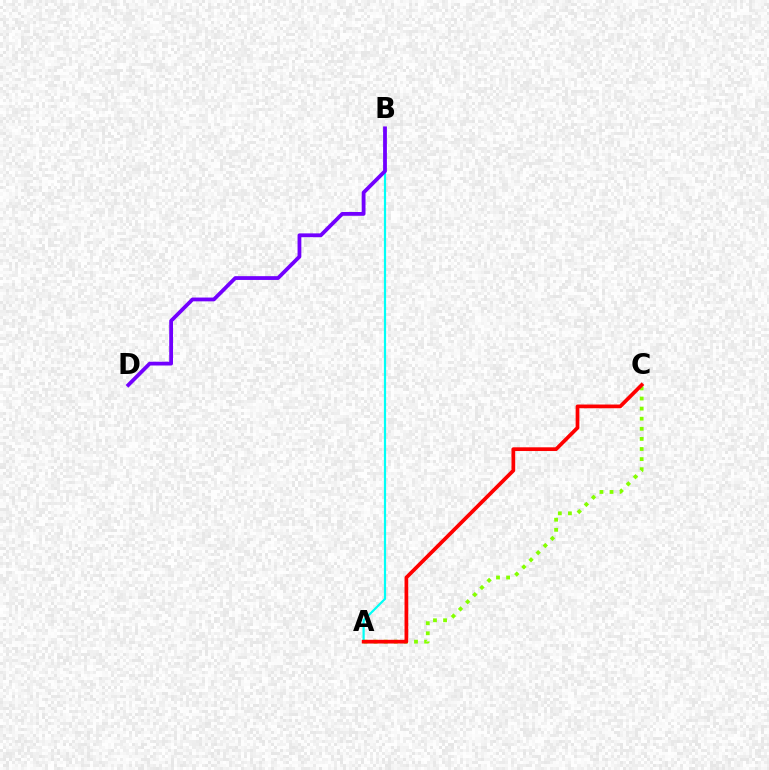{('A', 'B'): [{'color': '#00fff6', 'line_style': 'solid', 'thickness': 1.59}], ('A', 'C'): [{'color': '#84ff00', 'line_style': 'dotted', 'thickness': 2.74}, {'color': '#ff0000', 'line_style': 'solid', 'thickness': 2.68}], ('B', 'D'): [{'color': '#7200ff', 'line_style': 'solid', 'thickness': 2.73}]}